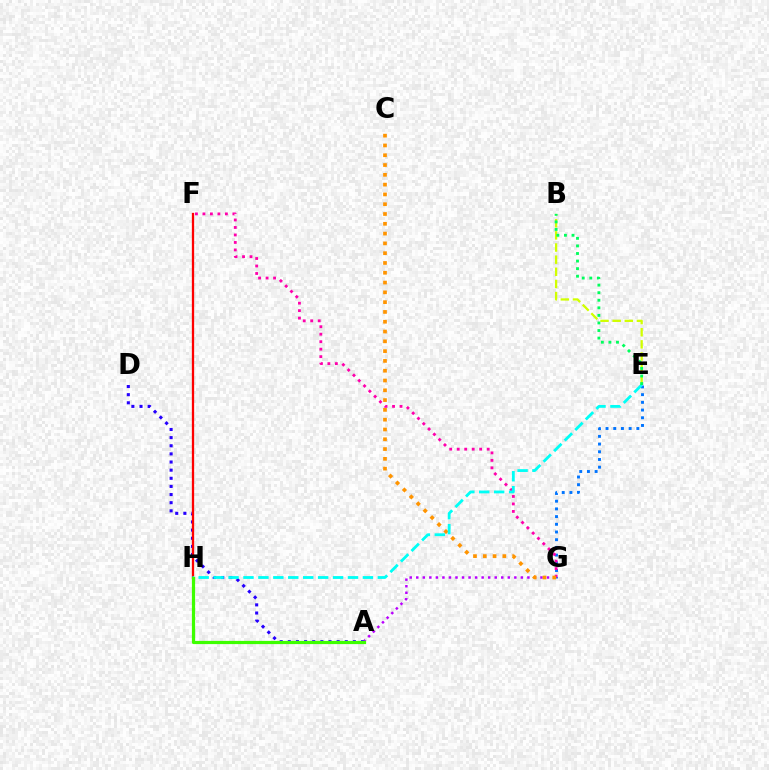{('A', 'G'): [{'color': '#b900ff', 'line_style': 'dotted', 'thickness': 1.78}], ('A', 'D'): [{'color': '#2500ff', 'line_style': 'dotted', 'thickness': 2.21}], ('E', 'G'): [{'color': '#0074ff', 'line_style': 'dotted', 'thickness': 2.09}], ('F', 'G'): [{'color': '#ff00ac', 'line_style': 'dotted', 'thickness': 2.03}], ('C', 'G'): [{'color': '#ff9400', 'line_style': 'dotted', 'thickness': 2.66}], ('B', 'E'): [{'color': '#d1ff00', 'line_style': 'dashed', 'thickness': 1.65}, {'color': '#00ff5c', 'line_style': 'dotted', 'thickness': 2.06}], ('F', 'H'): [{'color': '#ff0000', 'line_style': 'solid', 'thickness': 1.65}], ('E', 'H'): [{'color': '#00fff6', 'line_style': 'dashed', 'thickness': 2.03}], ('A', 'H'): [{'color': '#3dff00', 'line_style': 'solid', 'thickness': 2.31}]}